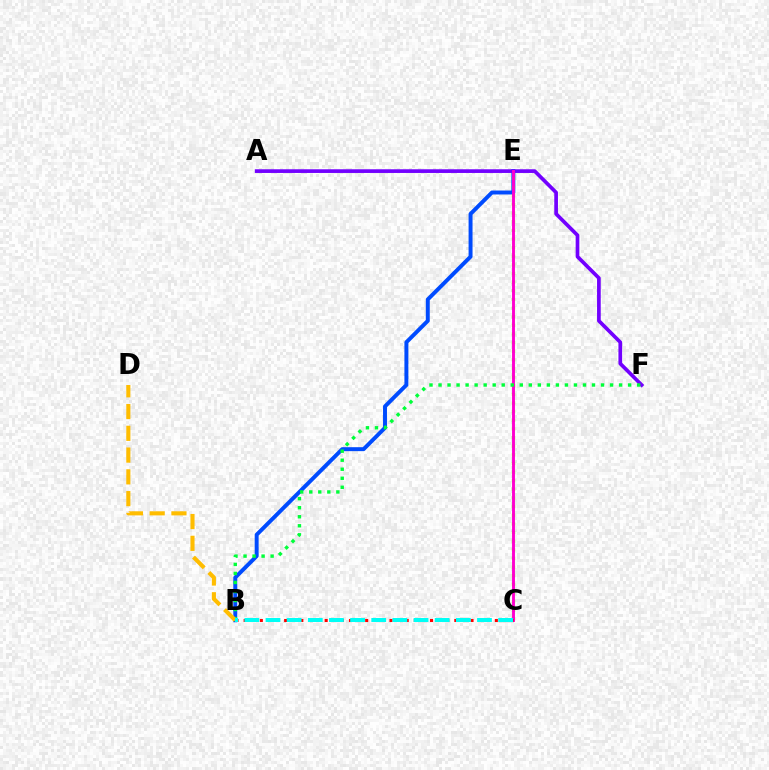{('B', 'E'): [{'color': '#004bff', 'line_style': 'solid', 'thickness': 2.84}], ('A', 'F'): [{'color': '#7200ff', 'line_style': 'solid', 'thickness': 2.66}], ('C', 'E'): [{'color': '#84ff00', 'line_style': 'dotted', 'thickness': 2.35}, {'color': '#ff00cf', 'line_style': 'solid', 'thickness': 2.09}], ('B', 'F'): [{'color': '#00ff39', 'line_style': 'dotted', 'thickness': 2.45}], ('B', 'D'): [{'color': '#ffbd00', 'line_style': 'dashed', 'thickness': 2.96}], ('B', 'C'): [{'color': '#ff0000', 'line_style': 'dotted', 'thickness': 2.2}, {'color': '#00fff6', 'line_style': 'dashed', 'thickness': 2.87}]}